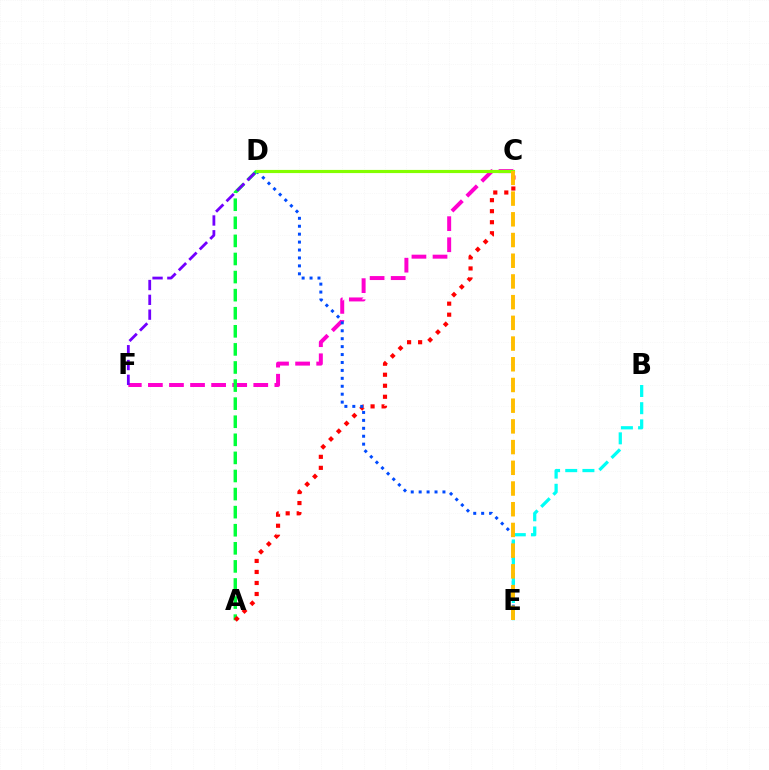{('C', 'F'): [{'color': '#ff00cf', 'line_style': 'dashed', 'thickness': 2.86}], ('A', 'D'): [{'color': '#00ff39', 'line_style': 'dashed', 'thickness': 2.46}], ('D', 'F'): [{'color': '#7200ff', 'line_style': 'dashed', 'thickness': 2.01}], ('A', 'C'): [{'color': '#ff0000', 'line_style': 'dotted', 'thickness': 2.99}], ('D', 'E'): [{'color': '#004bff', 'line_style': 'dotted', 'thickness': 2.15}], ('C', 'D'): [{'color': '#84ff00', 'line_style': 'solid', 'thickness': 2.28}], ('B', 'E'): [{'color': '#00fff6', 'line_style': 'dashed', 'thickness': 2.33}], ('C', 'E'): [{'color': '#ffbd00', 'line_style': 'dashed', 'thickness': 2.81}]}